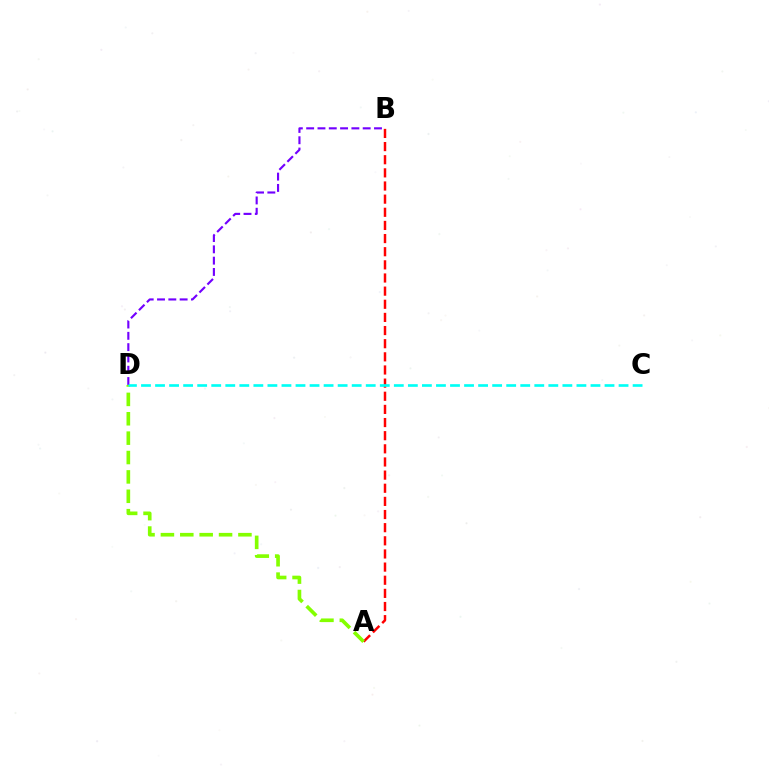{('A', 'B'): [{'color': '#ff0000', 'line_style': 'dashed', 'thickness': 1.79}], ('A', 'D'): [{'color': '#84ff00', 'line_style': 'dashed', 'thickness': 2.63}], ('B', 'D'): [{'color': '#7200ff', 'line_style': 'dashed', 'thickness': 1.54}], ('C', 'D'): [{'color': '#00fff6', 'line_style': 'dashed', 'thickness': 1.91}]}